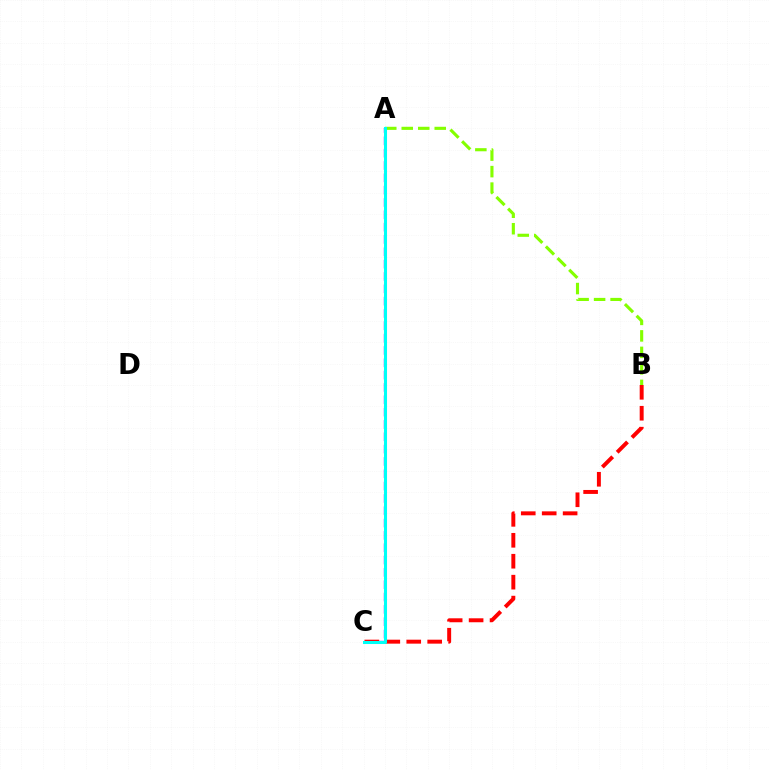{('A', 'B'): [{'color': '#84ff00', 'line_style': 'dashed', 'thickness': 2.24}], ('A', 'C'): [{'color': '#7200ff', 'line_style': 'dashed', 'thickness': 1.67}, {'color': '#00fff6', 'line_style': 'solid', 'thickness': 2.19}], ('B', 'C'): [{'color': '#ff0000', 'line_style': 'dashed', 'thickness': 2.84}]}